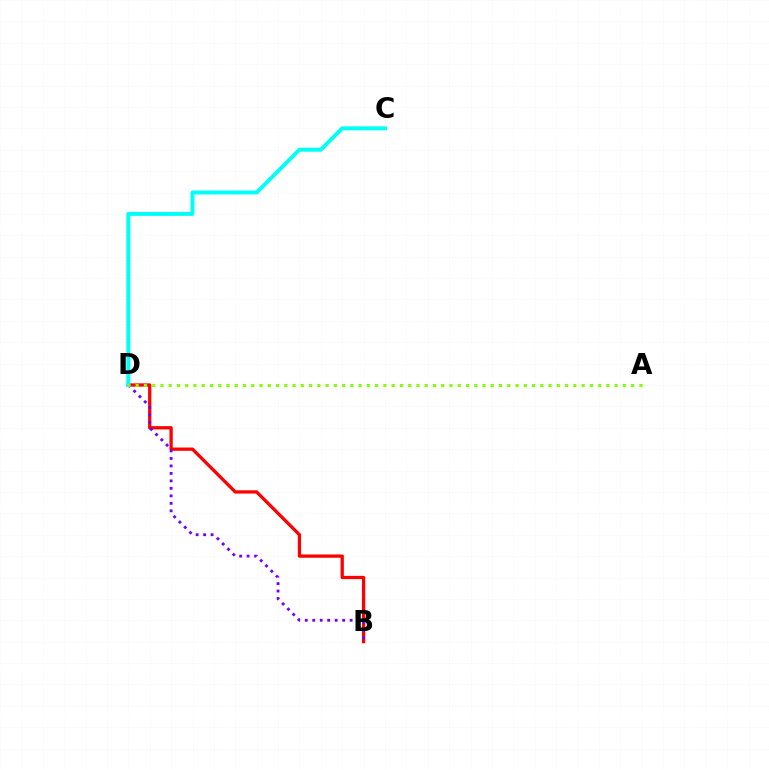{('B', 'D'): [{'color': '#ff0000', 'line_style': 'solid', 'thickness': 2.36}, {'color': '#7200ff', 'line_style': 'dotted', 'thickness': 2.03}], ('C', 'D'): [{'color': '#00fff6', 'line_style': 'solid', 'thickness': 2.85}], ('A', 'D'): [{'color': '#84ff00', 'line_style': 'dotted', 'thickness': 2.24}]}